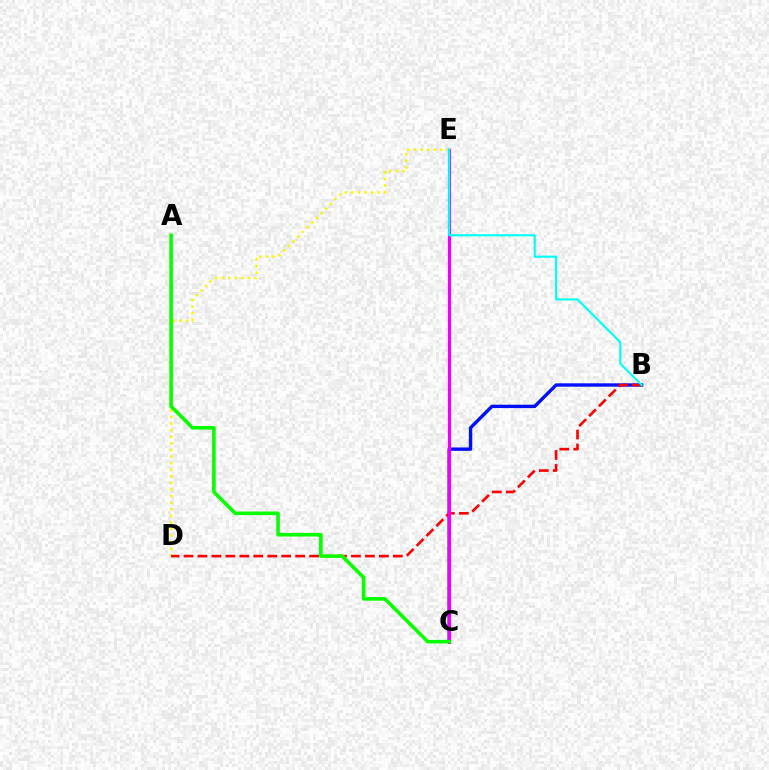{('D', 'E'): [{'color': '#fcf500', 'line_style': 'dotted', 'thickness': 1.79}], ('B', 'C'): [{'color': '#0010ff', 'line_style': 'solid', 'thickness': 2.43}], ('B', 'D'): [{'color': '#ff0000', 'line_style': 'dashed', 'thickness': 1.9}], ('C', 'E'): [{'color': '#ee00ff', 'line_style': 'solid', 'thickness': 2.27}], ('B', 'E'): [{'color': '#00fff6', 'line_style': 'solid', 'thickness': 1.53}], ('A', 'C'): [{'color': '#08ff00', 'line_style': 'solid', 'thickness': 2.59}]}